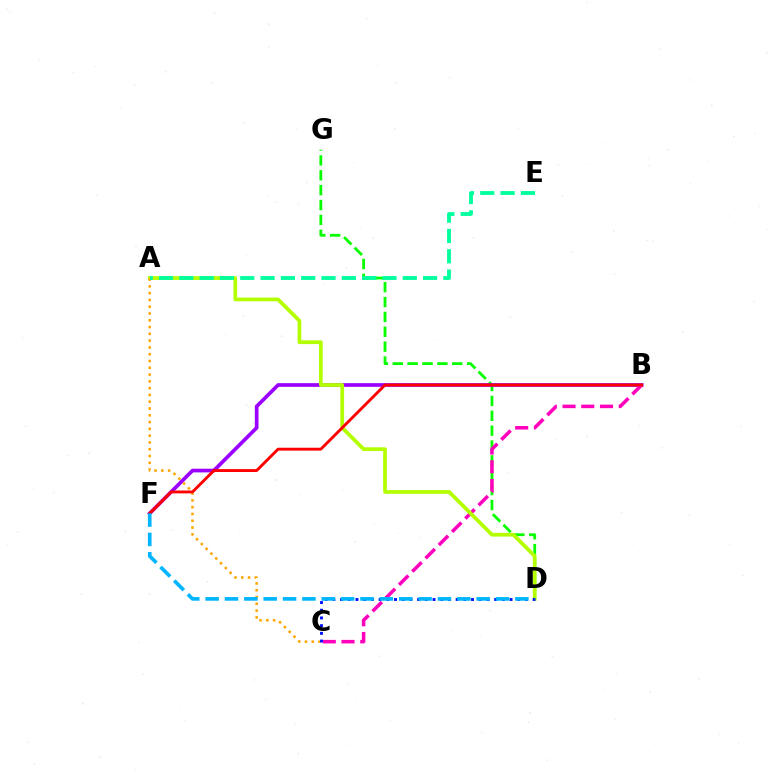{('D', 'G'): [{'color': '#08ff00', 'line_style': 'dashed', 'thickness': 2.02}], ('B', 'F'): [{'color': '#9b00ff', 'line_style': 'solid', 'thickness': 2.66}, {'color': '#ff0000', 'line_style': 'solid', 'thickness': 2.08}], ('B', 'C'): [{'color': '#ff00bd', 'line_style': 'dashed', 'thickness': 2.55}], ('A', 'D'): [{'color': '#b3ff00', 'line_style': 'solid', 'thickness': 2.69}], ('A', 'C'): [{'color': '#ffa500', 'line_style': 'dotted', 'thickness': 1.84}], ('A', 'E'): [{'color': '#00ff9d', 'line_style': 'dashed', 'thickness': 2.76}], ('C', 'D'): [{'color': '#0010ff', 'line_style': 'dotted', 'thickness': 2.09}], ('D', 'F'): [{'color': '#00b5ff', 'line_style': 'dashed', 'thickness': 2.63}]}